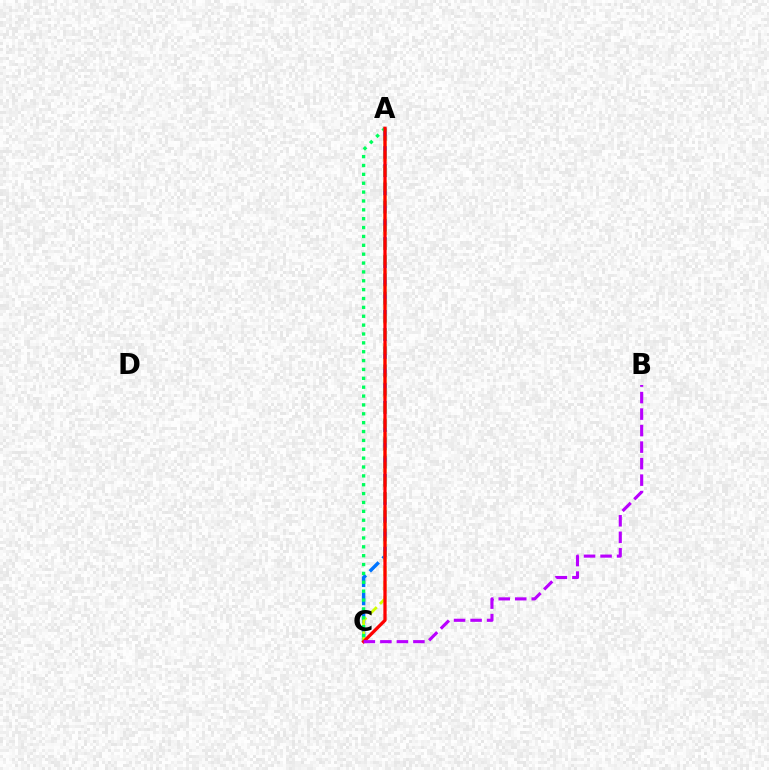{('A', 'C'): [{'color': '#0074ff', 'line_style': 'dashed', 'thickness': 2.47}, {'color': '#d1ff00', 'line_style': 'dashed', 'thickness': 2.01}, {'color': '#00ff5c', 'line_style': 'dotted', 'thickness': 2.41}, {'color': '#ff0000', 'line_style': 'solid', 'thickness': 2.35}], ('B', 'C'): [{'color': '#b900ff', 'line_style': 'dashed', 'thickness': 2.24}]}